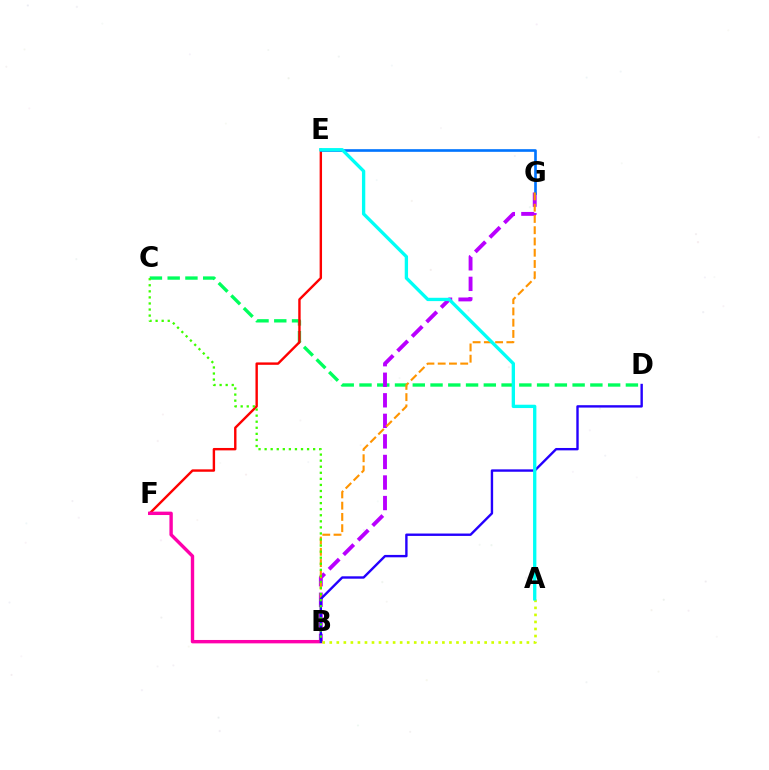{('C', 'D'): [{'color': '#00ff5c', 'line_style': 'dashed', 'thickness': 2.41}], ('B', 'G'): [{'color': '#b900ff', 'line_style': 'dashed', 'thickness': 2.79}, {'color': '#ff9400', 'line_style': 'dashed', 'thickness': 1.53}], ('E', 'F'): [{'color': '#ff0000', 'line_style': 'solid', 'thickness': 1.73}], ('E', 'G'): [{'color': '#0074ff', 'line_style': 'solid', 'thickness': 1.91}], ('B', 'F'): [{'color': '#ff00ac', 'line_style': 'solid', 'thickness': 2.44}], ('B', 'D'): [{'color': '#2500ff', 'line_style': 'solid', 'thickness': 1.72}], ('A', 'B'): [{'color': '#d1ff00', 'line_style': 'dotted', 'thickness': 1.91}], ('A', 'E'): [{'color': '#00fff6', 'line_style': 'solid', 'thickness': 2.39}], ('B', 'C'): [{'color': '#3dff00', 'line_style': 'dotted', 'thickness': 1.65}]}